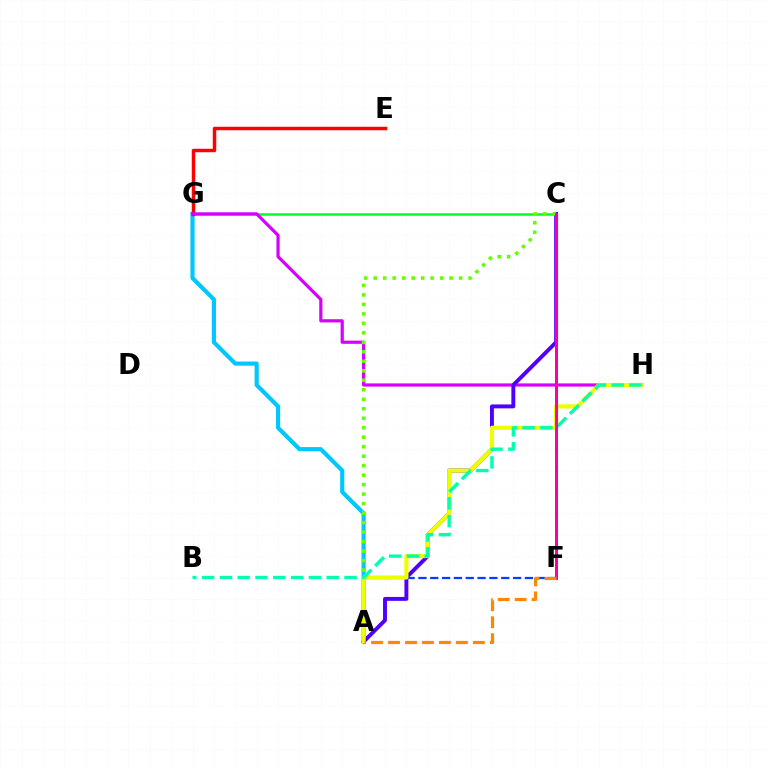{('C', 'G'): [{'color': '#00ff27', 'line_style': 'solid', 'thickness': 1.8}], ('A', 'G'): [{'color': '#00c7ff', 'line_style': 'solid', 'thickness': 3.0}], ('E', 'G'): [{'color': '#ff0000', 'line_style': 'solid', 'thickness': 2.51}], ('G', 'H'): [{'color': '#d600ff', 'line_style': 'solid', 'thickness': 2.31}], ('A', 'C'): [{'color': '#4f00ff', 'line_style': 'solid', 'thickness': 2.82}, {'color': '#66ff00', 'line_style': 'dotted', 'thickness': 2.58}], ('A', 'F'): [{'color': '#003fff', 'line_style': 'dashed', 'thickness': 1.61}, {'color': '#ff8800', 'line_style': 'dashed', 'thickness': 2.3}], ('A', 'H'): [{'color': '#eeff00', 'line_style': 'solid', 'thickness': 2.98}], ('B', 'H'): [{'color': '#00ffaf', 'line_style': 'dashed', 'thickness': 2.42}], ('C', 'F'): [{'color': '#ff00a0', 'line_style': 'solid', 'thickness': 2.16}]}